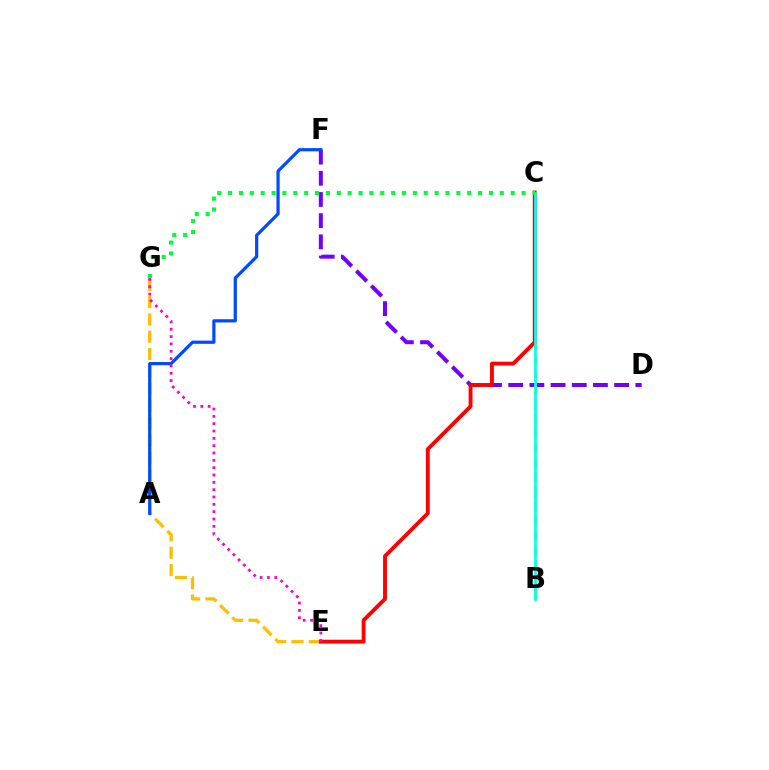{('E', 'G'): [{'color': '#ffbd00', 'line_style': 'dashed', 'thickness': 2.35}, {'color': '#ff00cf', 'line_style': 'dotted', 'thickness': 1.99}], ('D', 'F'): [{'color': '#7200ff', 'line_style': 'dashed', 'thickness': 2.88}], ('B', 'C'): [{'color': '#84ff00', 'line_style': 'dashed', 'thickness': 1.99}, {'color': '#00fff6', 'line_style': 'solid', 'thickness': 1.93}], ('C', 'E'): [{'color': '#ff0000', 'line_style': 'solid', 'thickness': 2.78}], ('A', 'F'): [{'color': '#004bff', 'line_style': 'solid', 'thickness': 2.32}], ('C', 'G'): [{'color': '#00ff39', 'line_style': 'dotted', 'thickness': 2.95}]}